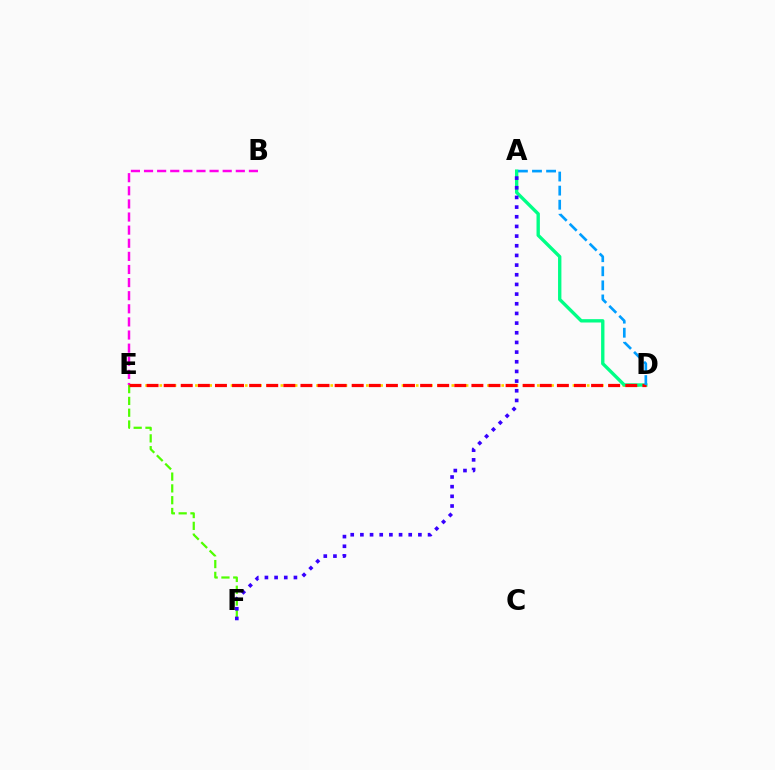{('E', 'F'): [{'color': '#4fff00', 'line_style': 'dashed', 'thickness': 1.6}], ('D', 'E'): [{'color': '#ffd500', 'line_style': 'dotted', 'thickness': 1.94}, {'color': '#ff0000', 'line_style': 'dashed', 'thickness': 2.32}], ('A', 'D'): [{'color': '#00ff86', 'line_style': 'solid', 'thickness': 2.42}, {'color': '#009eff', 'line_style': 'dashed', 'thickness': 1.91}], ('A', 'F'): [{'color': '#3700ff', 'line_style': 'dotted', 'thickness': 2.63}], ('B', 'E'): [{'color': '#ff00ed', 'line_style': 'dashed', 'thickness': 1.78}]}